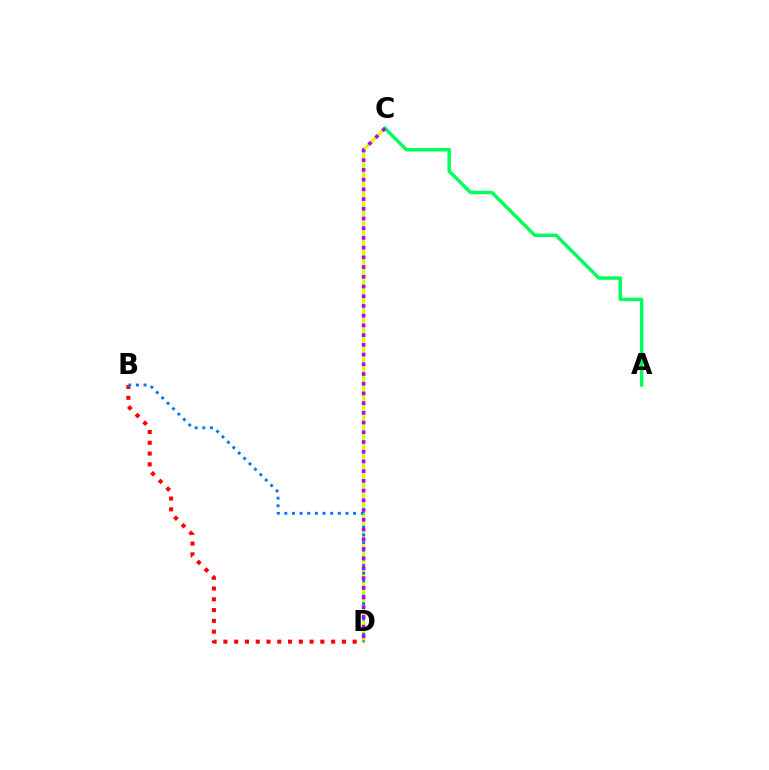{('C', 'D'): [{'color': '#d1ff00', 'line_style': 'solid', 'thickness': 2.19}, {'color': '#b900ff', 'line_style': 'dotted', 'thickness': 2.64}], ('B', 'D'): [{'color': '#ff0000', 'line_style': 'dotted', 'thickness': 2.93}, {'color': '#0074ff', 'line_style': 'dotted', 'thickness': 2.08}], ('A', 'C'): [{'color': '#00ff5c', 'line_style': 'solid', 'thickness': 2.48}]}